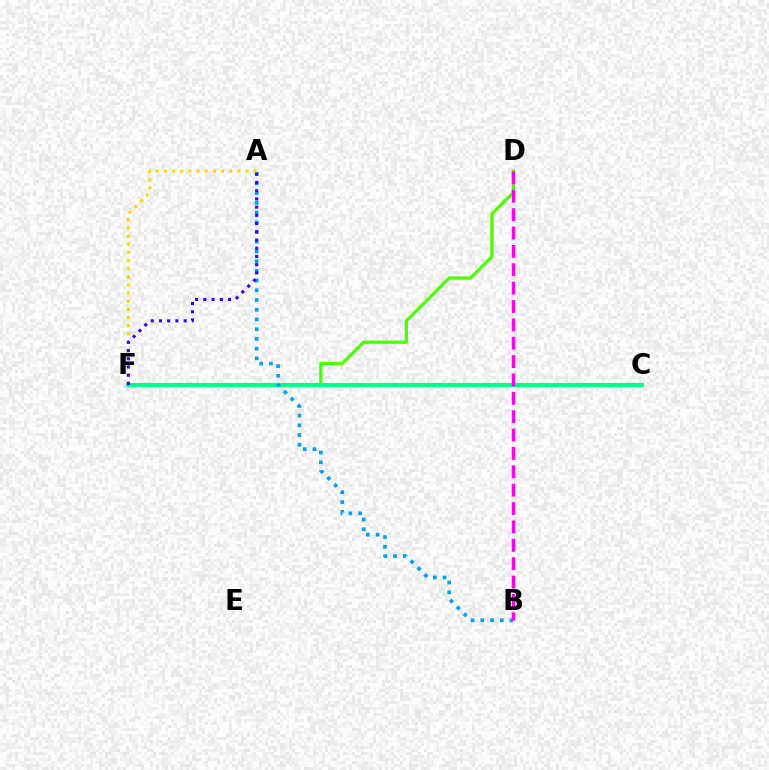{('D', 'F'): [{'color': '#4fff00', 'line_style': 'solid', 'thickness': 2.35}], ('C', 'F'): [{'color': '#ff0000', 'line_style': 'dashed', 'thickness': 1.5}, {'color': '#00ff86', 'line_style': 'solid', 'thickness': 2.97}], ('A', 'B'): [{'color': '#009eff', 'line_style': 'dotted', 'thickness': 2.64}], ('A', 'F'): [{'color': '#ffd500', 'line_style': 'dotted', 'thickness': 2.21}, {'color': '#3700ff', 'line_style': 'dotted', 'thickness': 2.23}], ('B', 'D'): [{'color': '#ff00ed', 'line_style': 'dashed', 'thickness': 2.5}]}